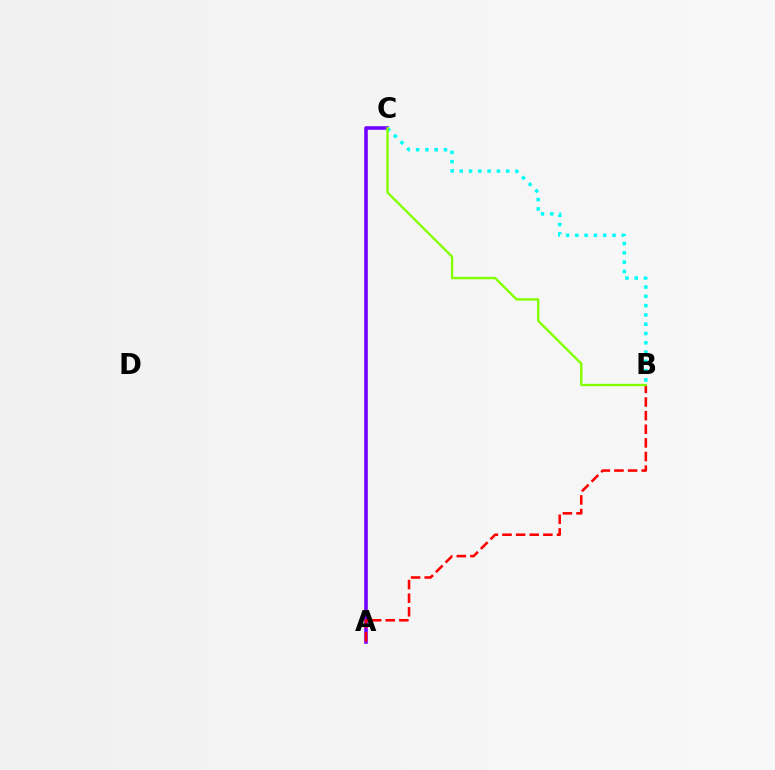{('A', 'C'): [{'color': '#7200ff', 'line_style': 'solid', 'thickness': 2.58}], ('B', 'C'): [{'color': '#00fff6', 'line_style': 'dotted', 'thickness': 2.52}, {'color': '#84ff00', 'line_style': 'solid', 'thickness': 1.71}], ('A', 'B'): [{'color': '#ff0000', 'line_style': 'dashed', 'thickness': 1.85}]}